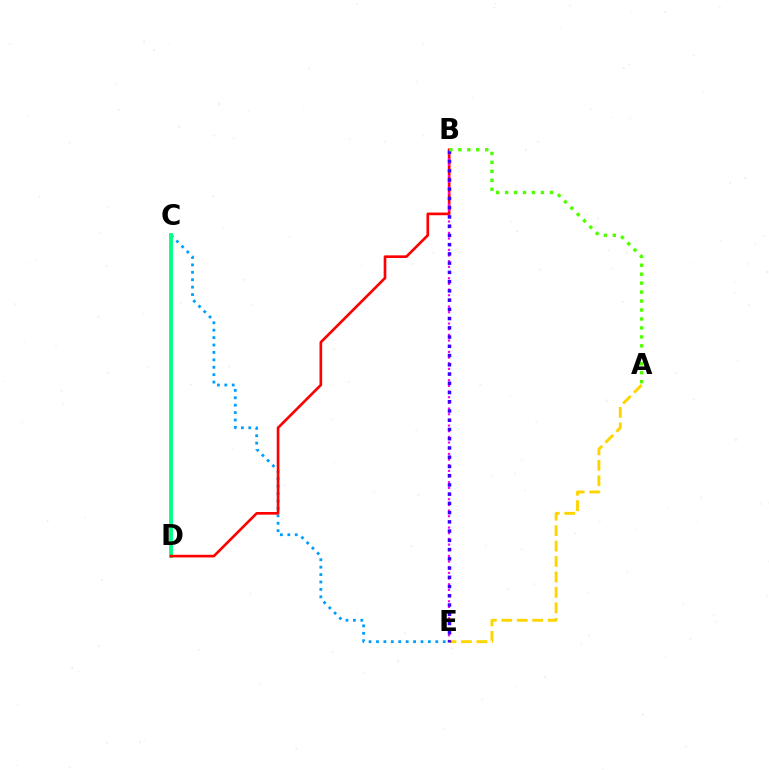{('C', 'E'): [{'color': '#009eff', 'line_style': 'dotted', 'thickness': 2.01}], ('C', 'D'): [{'color': '#00ff86', 'line_style': 'solid', 'thickness': 2.77}], ('B', 'D'): [{'color': '#ff0000', 'line_style': 'solid', 'thickness': 1.91}], ('A', 'E'): [{'color': '#ffd500', 'line_style': 'dashed', 'thickness': 2.1}], ('B', 'E'): [{'color': '#ff00ed', 'line_style': 'dotted', 'thickness': 1.54}, {'color': '#3700ff', 'line_style': 'dotted', 'thickness': 2.51}], ('A', 'B'): [{'color': '#4fff00', 'line_style': 'dotted', 'thickness': 2.43}]}